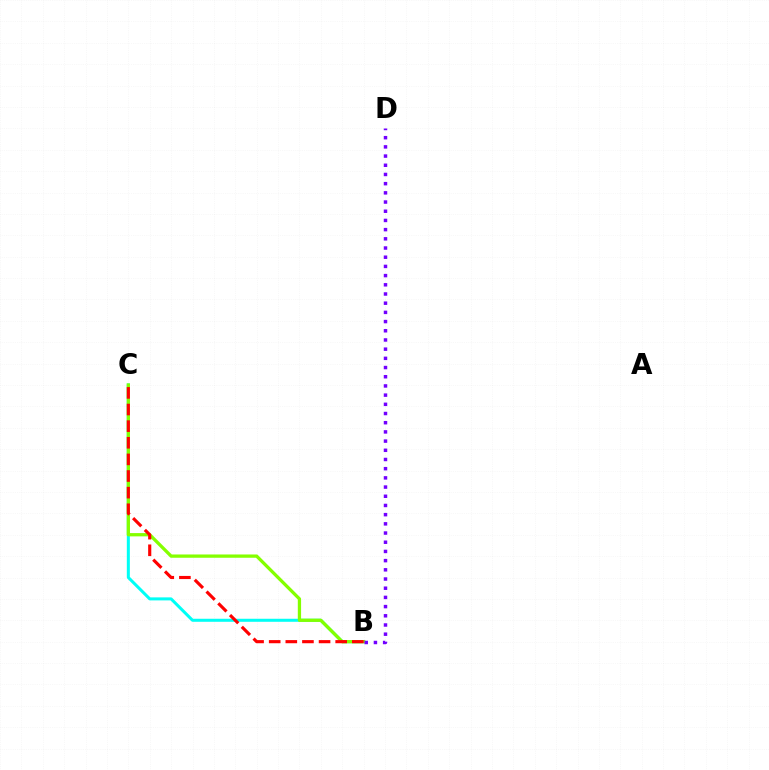{('B', 'C'): [{'color': '#00fff6', 'line_style': 'solid', 'thickness': 2.18}, {'color': '#84ff00', 'line_style': 'solid', 'thickness': 2.36}, {'color': '#ff0000', 'line_style': 'dashed', 'thickness': 2.26}], ('B', 'D'): [{'color': '#7200ff', 'line_style': 'dotted', 'thickness': 2.5}]}